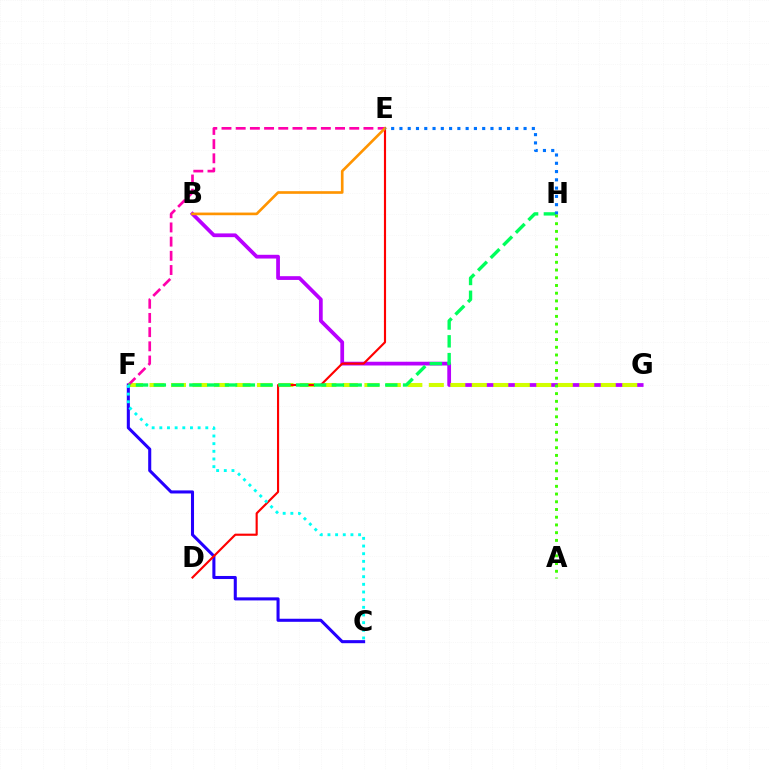{('B', 'G'): [{'color': '#b900ff', 'line_style': 'solid', 'thickness': 2.7}], ('F', 'G'): [{'color': '#d1ff00', 'line_style': 'dashed', 'thickness': 2.92}], ('C', 'F'): [{'color': '#2500ff', 'line_style': 'solid', 'thickness': 2.21}, {'color': '#00fff6', 'line_style': 'dotted', 'thickness': 2.08}], ('E', 'F'): [{'color': '#ff00ac', 'line_style': 'dashed', 'thickness': 1.93}], ('D', 'E'): [{'color': '#ff0000', 'line_style': 'solid', 'thickness': 1.54}], ('B', 'E'): [{'color': '#ff9400', 'line_style': 'solid', 'thickness': 1.91}], ('F', 'H'): [{'color': '#00ff5c', 'line_style': 'dashed', 'thickness': 2.42}], ('E', 'H'): [{'color': '#0074ff', 'line_style': 'dotted', 'thickness': 2.25}], ('A', 'H'): [{'color': '#3dff00', 'line_style': 'dotted', 'thickness': 2.1}]}